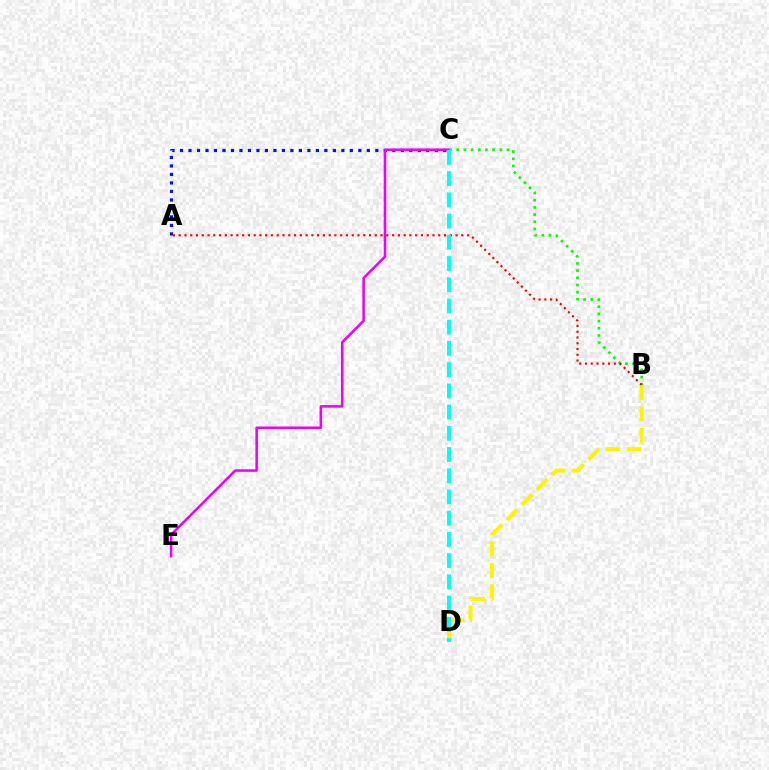{('A', 'C'): [{'color': '#0010ff', 'line_style': 'dotted', 'thickness': 2.31}], ('C', 'E'): [{'color': '#ee00ff', 'line_style': 'solid', 'thickness': 1.84}], ('B', 'C'): [{'color': '#08ff00', 'line_style': 'dotted', 'thickness': 1.95}], ('A', 'B'): [{'color': '#ff0000', 'line_style': 'dotted', 'thickness': 1.57}], ('B', 'D'): [{'color': '#fcf500', 'line_style': 'dashed', 'thickness': 2.9}], ('C', 'D'): [{'color': '#00fff6', 'line_style': 'dashed', 'thickness': 2.88}]}